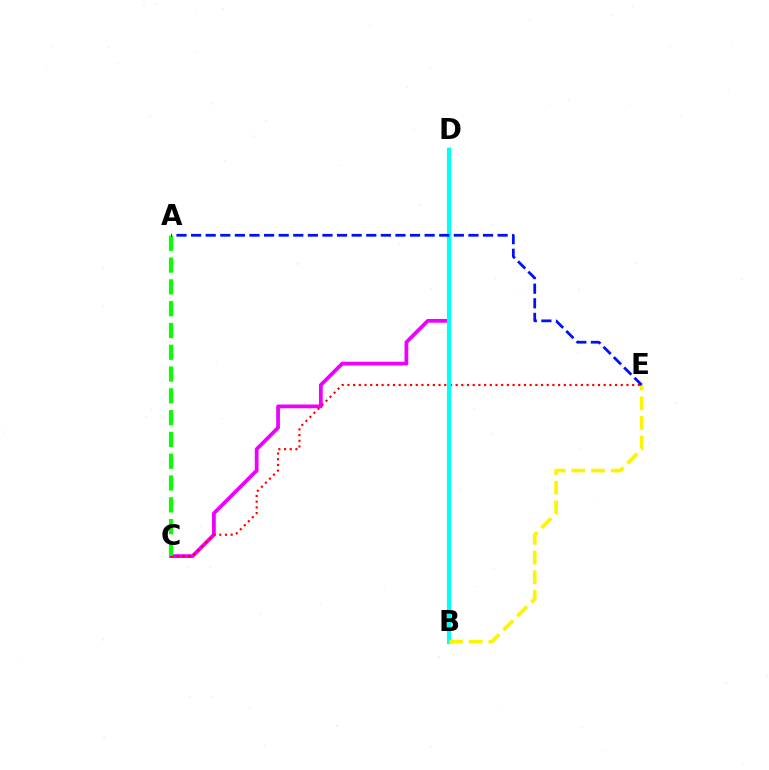{('C', 'D'): [{'color': '#ee00ff', 'line_style': 'solid', 'thickness': 2.71}], ('C', 'E'): [{'color': '#ff0000', 'line_style': 'dotted', 'thickness': 1.55}], ('B', 'D'): [{'color': '#00fff6', 'line_style': 'solid', 'thickness': 2.97}], ('B', 'E'): [{'color': '#fcf500', 'line_style': 'dashed', 'thickness': 2.67}], ('A', 'C'): [{'color': '#08ff00', 'line_style': 'dashed', 'thickness': 2.96}], ('A', 'E'): [{'color': '#0010ff', 'line_style': 'dashed', 'thickness': 1.98}]}